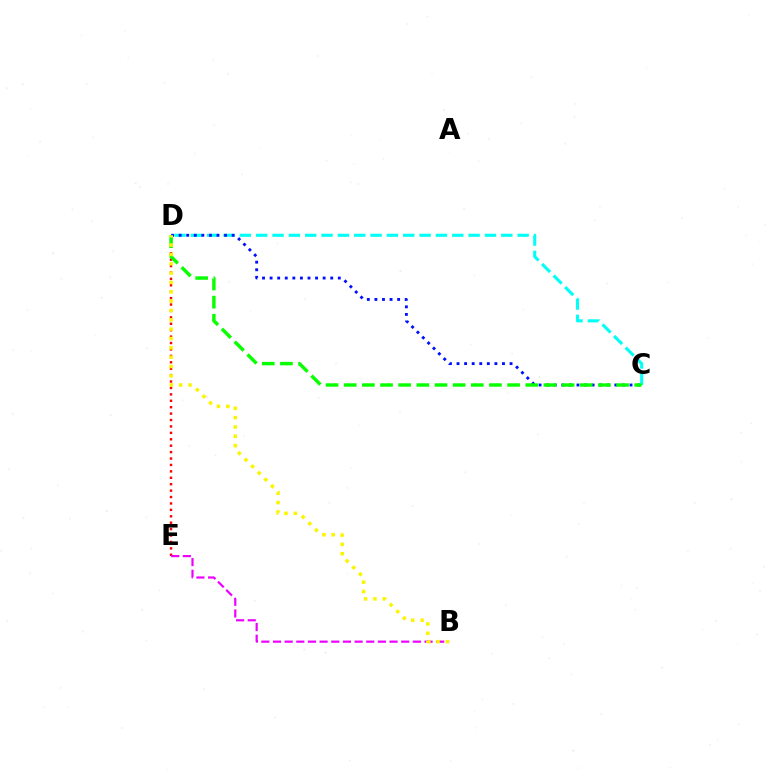{('D', 'E'): [{'color': '#ff0000', 'line_style': 'dotted', 'thickness': 1.74}], ('C', 'D'): [{'color': '#00fff6', 'line_style': 'dashed', 'thickness': 2.22}, {'color': '#0010ff', 'line_style': 'dotted', 'thickness': 2.06}, {'color': '#08ff00', 'line_style': 'dashed', 'thickness': 2.47}], ('B', 'E'): [{'color': '#ee00ff', 'line_style': 'dashed', 'thickness': 1.58}], ('B', 'D'): [{'color': '#fcf500', 'line_style': 'dotted', 'thickness': 2.54}]}